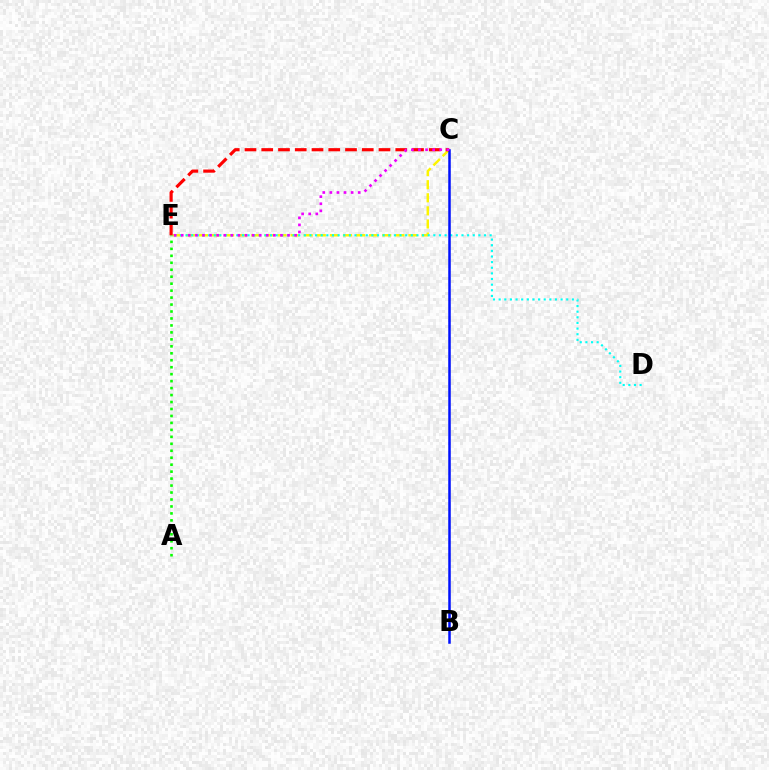{('C', 'E'): [{'color': '#fcf500', 'line_style': 'dashed', 'thickness': 1.78}, {'color': '#ff0000', 'line_style': 'dashed', 'thickness': 2.28}, {'color': '#ee00ff', 'line_style': 'dotted', 'thickness': 1.93}], ('D', 'E'): [{'color': '#00fff6', 'line_style': 'dotted', 'thickness': 1.53}], ('A', 'E'): [{'color': '#08ff00', 'line_style': 'dotted', 'thickness': 1.89}], ('B', 'C'): [{'color': '#0010ff', 'line_style': 'solid', 'thickness': 1.81}]}